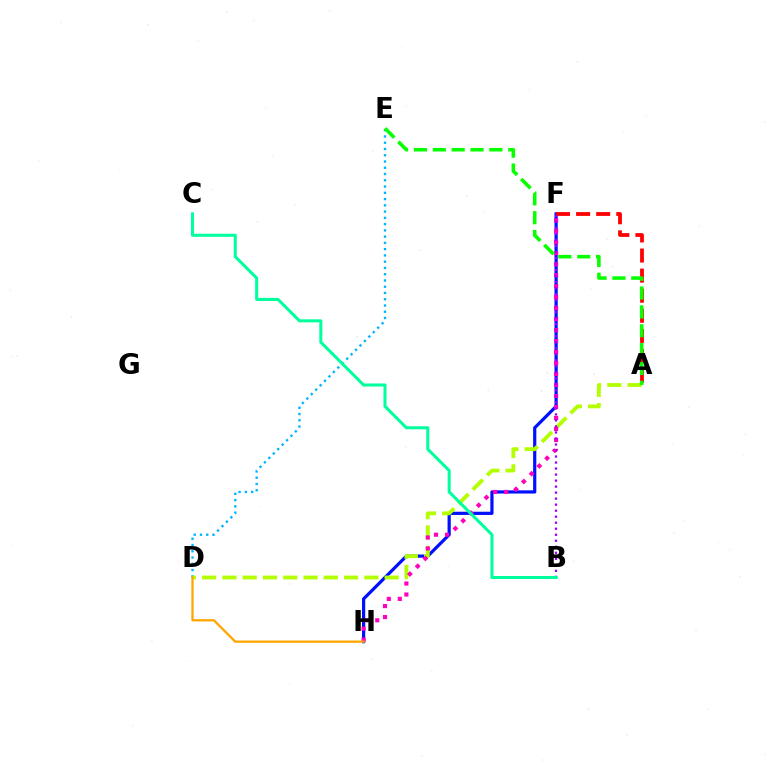{('D', 'E'): [{'color': '#00b5ff', 'line_style': 'dotted', 'thickness': 1.7}], ('F', 'H'): [{'color': '#0010ff', 'line_style': 'solid', 'thickness': 2.31}, {'color': '#ff00bd', 'line_style': 'dotted', 'thickness': 2.98}], ('A', 'D'): [{'color': '#b3ff00', 'line_style': 'dashed', 'thickness': 2.76}], ('D', 'H'): [{'color': '#ffa500', 'line_style': 'solid', 'thickness': 1.64}], ('A', 'F'): [{'color': '#ff0000', 'line_style': 'dashed', 'thickness': 2.73}], ('B', 'F'): [{'color': '#9b00ff', 'line_style': 'dotted', 'thickness': 1.63}], ('A', 'E'): [{'color': '#08ff00', 'line_style': 'dashed', 'thickness': 2.56}], ('B', 'C'): [{'color': '#00ff9d', 'line_style': 'solid', 'thickness': 2.19}]}